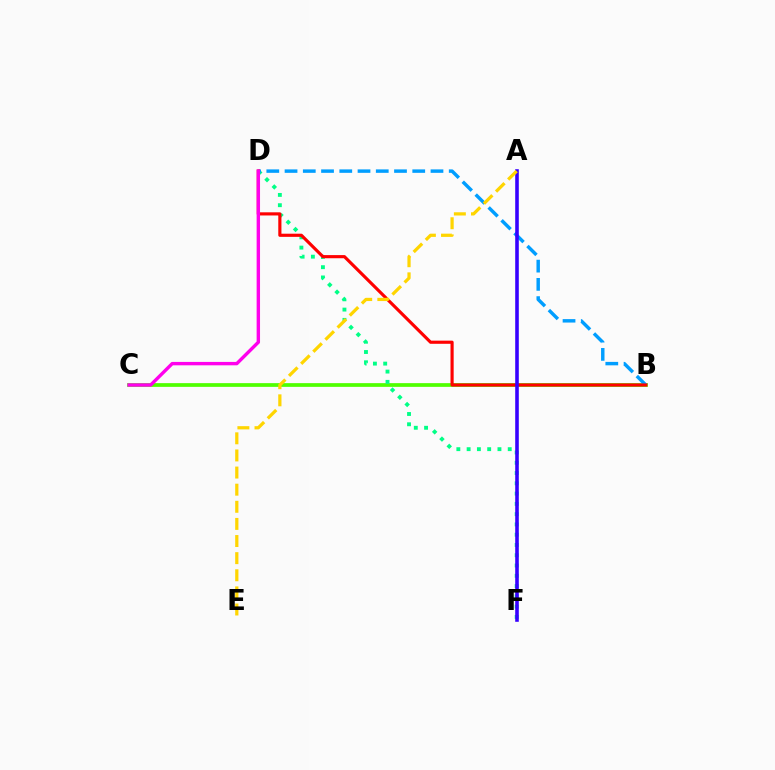{('B', 'C'): [{'color': '#4fff00', 'line_style': 'solid', 'thickness': 2.68}], ('D', 'F'): [{'color': '#00ff86', 'line_style': 'dotted', 'thickness': 2.79}], ('B', 'D'): [{'color': '#009eff', 'line_style': 'dashed', 'thickness': 2.48}, {'color': '#ff0000', 'line_style': 'solid', 'thickness': 2.27}], ('C', 'D'): [{'color': '#ff00ed', 'line_style': 'solid', 'thickness': 2.44}], ('A', 'F'): [{'color': '#3700ff', 'line_style': 'solid', 'thickness': 2.58}], ('A', 'E'): [{'color': '#ffd500', 'line_style': 'dashed', 'thickness': 2.33}]}